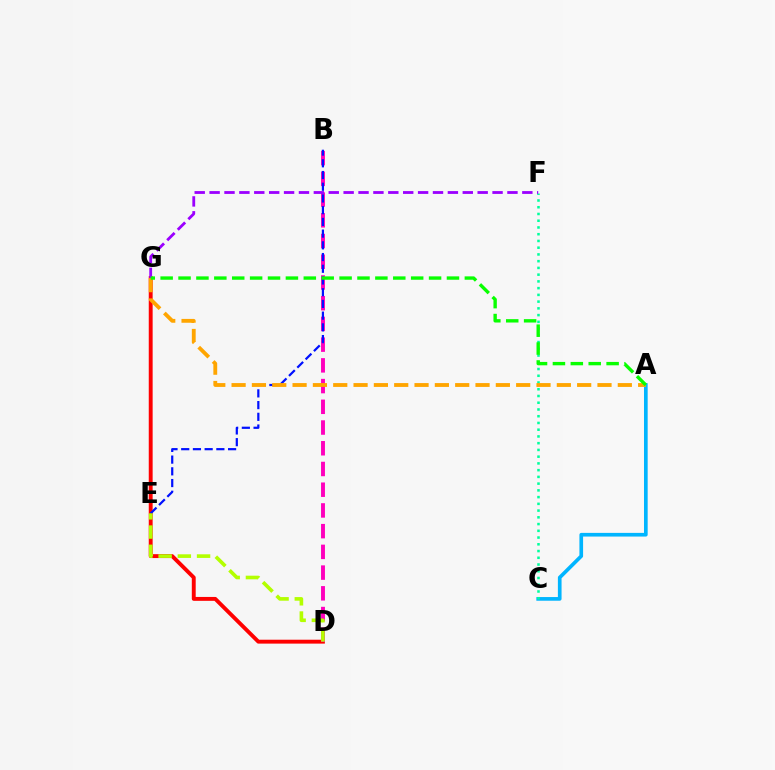{('A', 'C'): [{'color': '#00b5ff', 'line_style': 'solid', 'thickness': 2.64}], ('D', 'G'): [{'color': '#ff0000', 'line_style': 'solid', 'thickness': 2.8}], ('B', 'D'): [{'color': '#ff00bd', 'line_style': 'dashed', 'thickness': 2.82}], ('B', 'E'): [{'color': '#0010ff', 'line_style': 'dashed', 'thickness': 1.59}], ('C', 'F'): [{'color': '#00ff9d', 'line_style': 'dotted', 'thickness': 1.83}], ('A', 'G'): [{'color': '#ffa500', 'line_style': 'dashed', 'thickness': 2.76}, {'color': '#08ff00', 'line_style': 'dashed', 'thickness': 2.43}], ('F', 'G'): [{'color': '#9b00ff', 'line_style': 'dashed', 'thickness': 2.02}], ('D', 'E'): [{'color': '#b3ff00', 'line_style': 'dashed', 'thickness': 2.61}]}